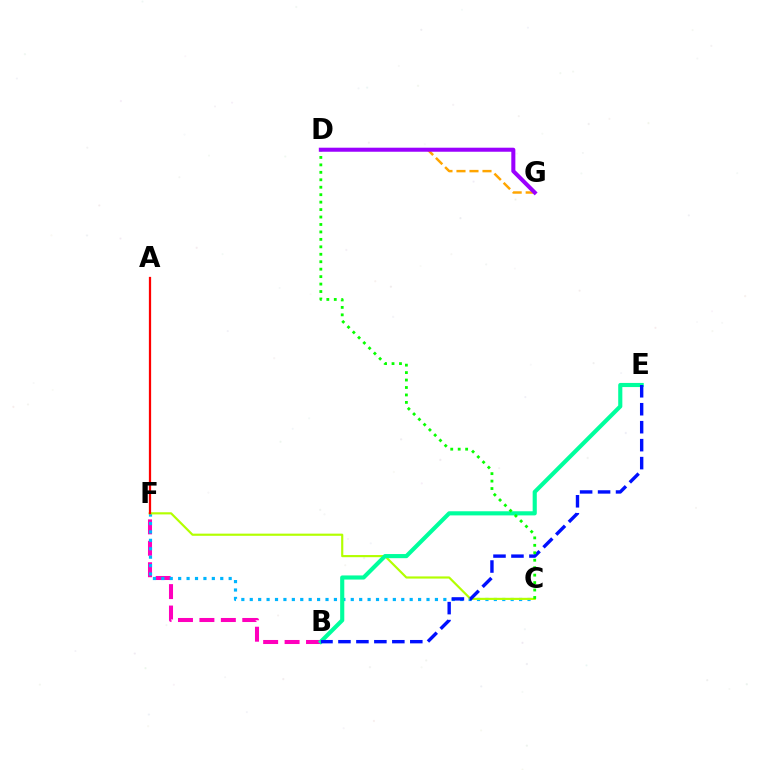{('B', 'F'): [{'color': '#ff00bd', 'line_style': 'dashed', 'thickness': 2.91}], ('C', 'F'): [{'color': '#00b5ff', 'line_style': 'dotted', 'thickness': 2.29}, {'color': '#b3ff00', 'line_style': 'solid', 'thickness': 1.56}], ('D', 'G'): [{'color': '#ffa500', 'line_style': 'dashed', 'thickness': 1.77}, {'color': '#9b00ff', 'line_style': 'solid', 'thickness': 2.91}], ('B', 'E'): [{'color': '#00ff9d', 'line_style': 'solid', 'thickness': 2.97}, {'color': '#0010ff', 'line_style': 'dashed', 'thickness': 2.44}], ('C', 'D'): [{'color': '#08ff00', 'line_style': 'dotted', 'thickness': 2.02}], ('A', 'F'): [{'color': '#ff0000', 'line_style': 'solid', 'thickness': 1.62}]}